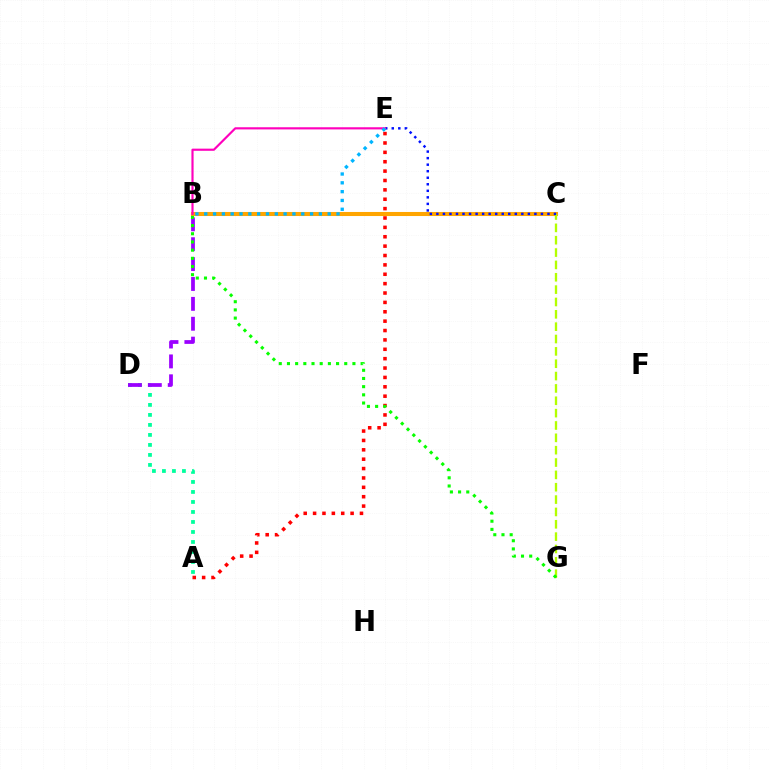{('A', 'E'): [{'color': '#ff0000', 'line_style': 'dotted', 'thickness': 2.55}], ('A', 'D'): [{'color': '#00ff9d', 'line_style': 'dotted', 'thickness': 2.72}], ('B', 'D'): [{'color': '#9b00ff', 'line_style': 'dashed', 'thickness': 2.7}], ('B', 'C'): [{'color': '#ffa500', 'line_style': 'solid', 'thickness': 2.92}], ('C', 'G'): [{'color': '#b3ff00', 'line_style': 'dashed', 'thickness': 1.68}], ('C', 'E'): [{'color': '#0010ff', 'line_style': 'dotted', 'thickness': 1.78}], ('B', 'E'): [{'color': '#ff00bd', 'line_style': 'solid', 'thickness': 1.56}, {'color': '#00b5ff', 'line_style': 'dotted', 'thickness': 2.4}], ('B', 'G'): [{'color': '#08ff00', 'line_style': 'dotted', 'thickness': 2.22}]}